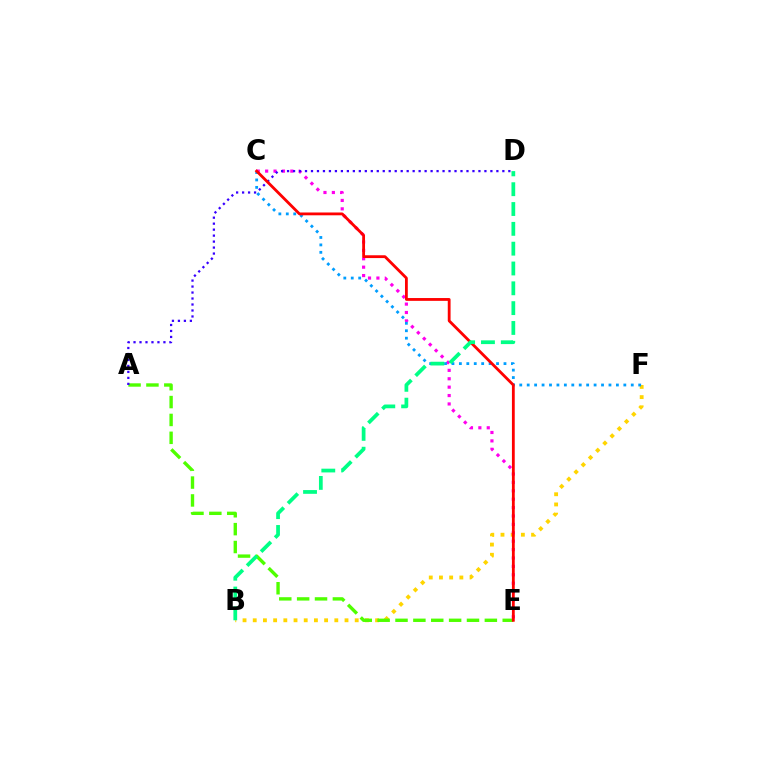{('B', 'F'): [{'color': '#ffd500', 'line_style': 'dotted', 'thickness': 2.77}], ('C', 'E'): [{'color': '#ff00ed', 'line_style': 'dotted', 'thickness': 2.28}, {'color': '#ff0000', 'line_style': 'solid', 'thickness': 2.02}], ('C', 'F'): [{'color': '#009eff', 'line_style': 'dotted', 'thickness': 2.02}], ('A', 'E'): [{'color': '#4fff00', 'line_style': 'dashed', 'thickness': 2.43}], ('A', 'D'): [{'color': '#3700ff', 'line_style': 'dotted', 'thickness': 1.62}], ('B', 'D'): [{'color': '#00ff86', 'line_style': 'dashed', 'thickness': 2.69}]}